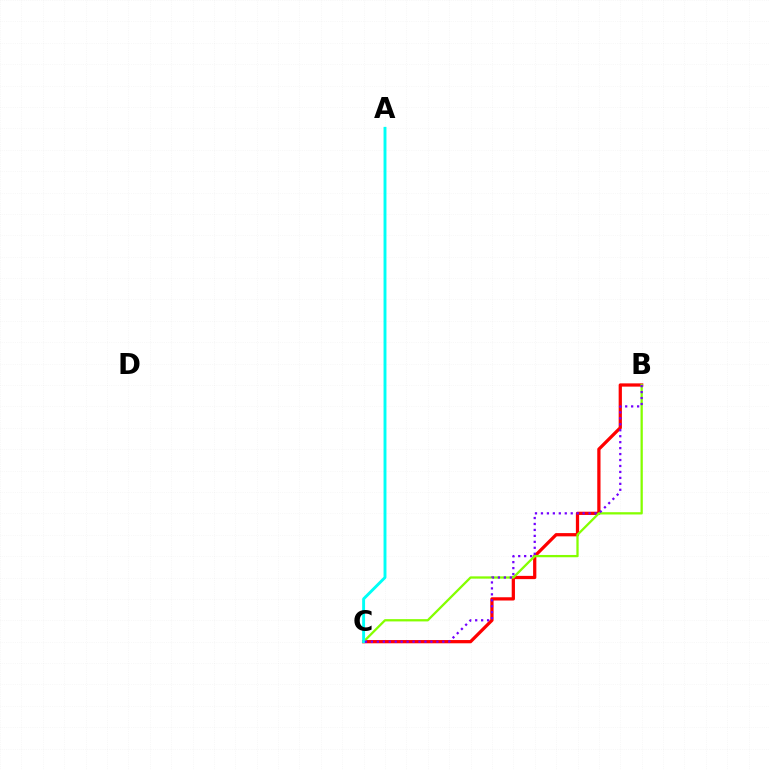{('B', 'C'): [{'color': '#ff0000', 'line_style': 'solid', 'thickness': 2.34}, {'color': '#84ff00', 'line_style': 'solid', 'thickness': 1.64}, {'color': '#7200ff', 'line_style': 'dotted', 'thickness': 1.62}], ('A', 'C'): [{'color': '#00fff6', 'line_style': 'solid', 'thickness': 2.09}]}